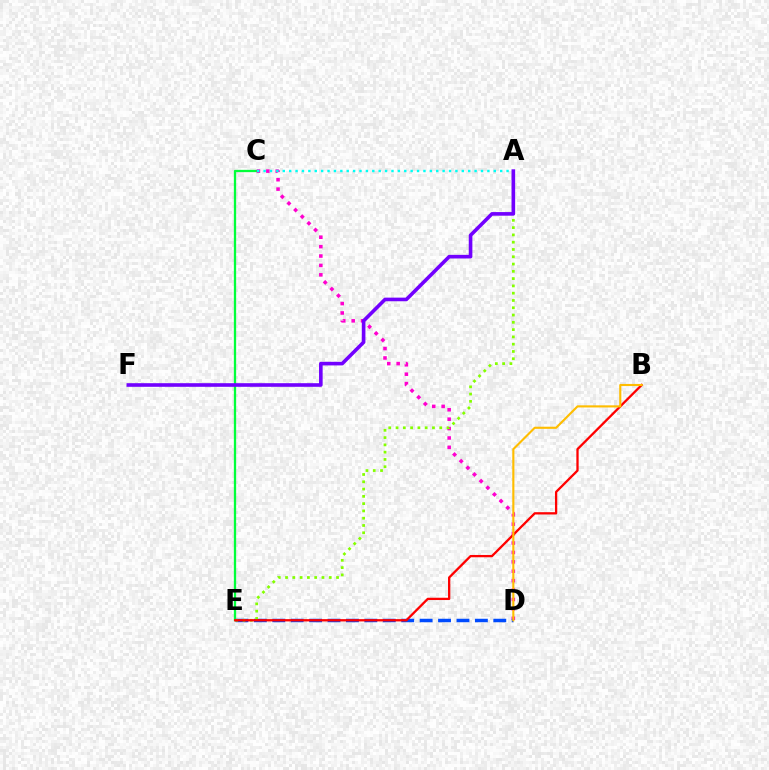{('C', 'E'): [{'color': '#00ff39', 'line_style': 'solid', 'thickness': 1.65}], ('C', 'D'): [{'color': '#ff00cf', 'line_style': 'dotted', 'thickness': 2.55}], ('D', 'E'): [{'color': '#004bff', 'line_style': 'dashed', 'thickness': 2.5}], ('A', 'C'): [{'color': '#00fff6', 'line_style': 'dotted', 'thickness': 1.74}], ('A', 'E'): [{'color': '#84ff00', 'line_style': 'dotted', 'thickness': 1.98}], ('B', 'E'): [{'color': '#ff0000', 'line_style': 'solid', 'thickness': 1.65}], ('A', 'F'): [{'color': '#7200ff', 'line_style': 'solid', 'thickness': 2.6}], ('B', 'D'): [{'color': '#ffbd00', 'line_style': 'solid', 'thickness': 1.53}]}